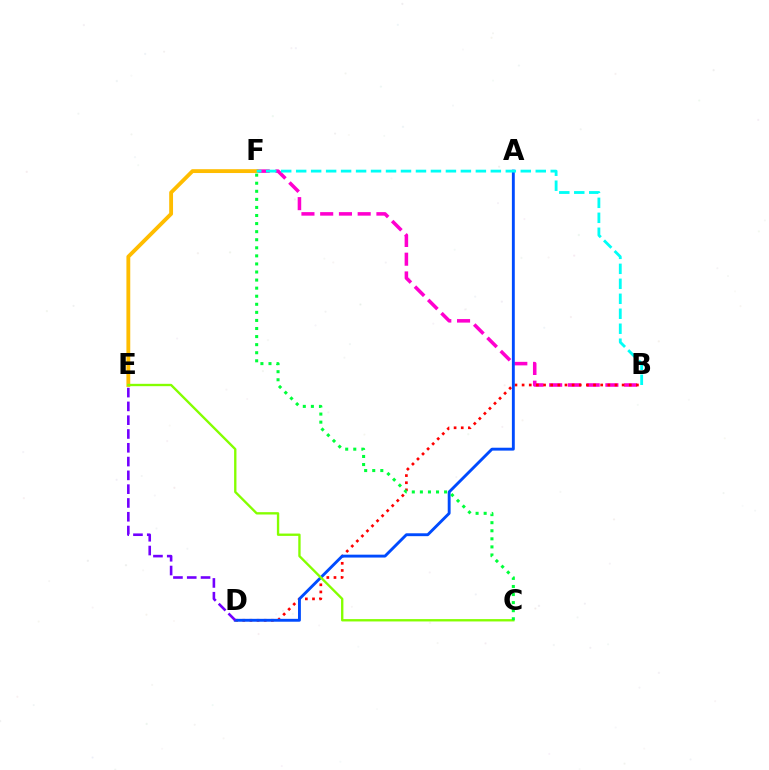{('B', 'F'): [{'color': '#ff00cf', 'line_style': 'dashed', 'thickness': 2.55}, {'color': '#00fff6', 'line_style': 'dashed', 'thickness': 2.03}], ('B', 'D'): [{'color': '#ff0000', 'line_style': 'dotted', 'thickness': 1.94}], ('E', 'F'): [{'color': '#ffbd00', 'line_style': 'solid', 'thickness': 2.76}], ('A', 'D'): [{'color': '#004bff', 'line_style': 'solid', 'thickness': 2.08}], ('C', 'E'): [{'color': '#84ff00', 'line_style': 'solid', 'thickness': 1.69}], ('C', 'F'): [{'color': '#00ff39', 'line_style': 'dotted', 'thickness': 2.19}], ('D', 'E'): [{'color': '#7200ff', 'line_style': 'dashed', 'thickness': 1.87}]}